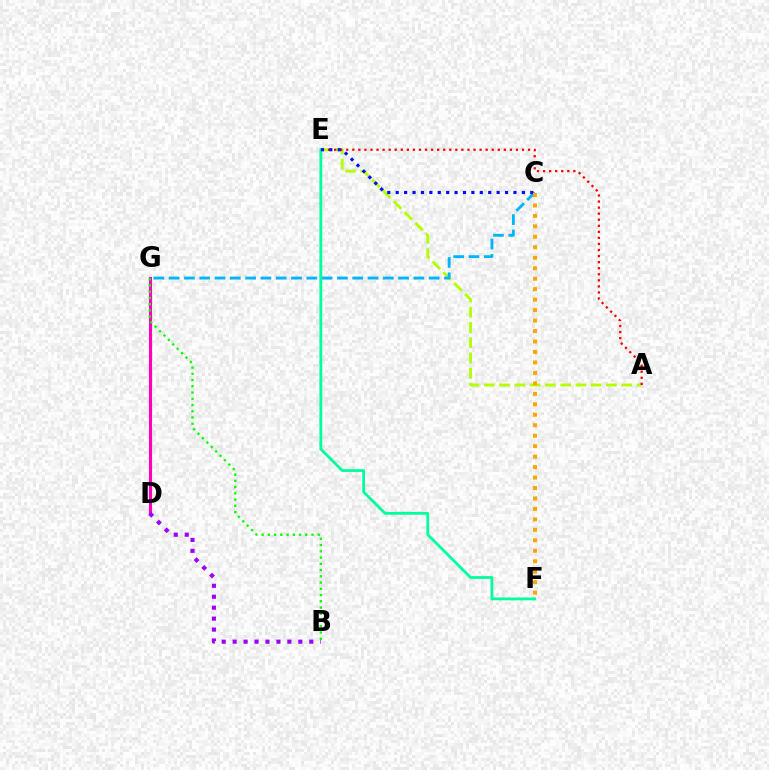{('A', 'E'): [{'color': '#b3ff00', 'line_style': 'dashed', 'thickness': 2.07}, {'color': '#ff0000', 'line_style': 'dotted', 'thickness': 1.65}], ('D', 'G'): [{'color': '#ff00bd', 'line_style': 'solid', 'thickness': 2.25}], ('B', 'D'): [{'color': '#9b00ff', 'line_style': 'dotted', 'thickness': 2.97}], ('C', 'G'): [{'color': '#00b5ff', 'line_style': 'dashed', 'thickness': 2.08}], ('E', 'F'): [{'color': '#00ff9d', 'line_style': 'solid', 'thickness': 2.01}], ('C', 'E'): [{'color': '#0010ff', 'line_style': 'dotted', 'thickness': 2.29}], ('C', 'F'): [{'color': '#ffa500', 'line_style': 'dotted', 'thickness': 2.84}], ('B', 'G'): [{'color': '#08ff00', 'line_style': 'dotted', 'thickness': 1.7}]}